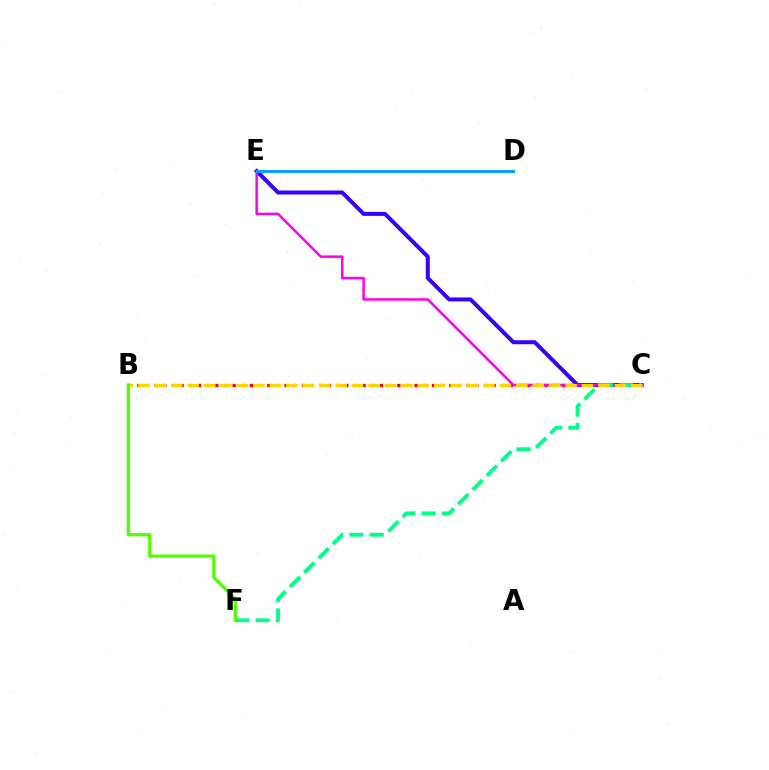{('B', 'C'): [{'color': '#ff0000', 'line_style': 'dotted', 'thickness': 2.35}, {'color': '#ffd500', 'line_style': 'dashed', 'thickness': 2.23}], ('C', 'E'): [{'color': '#3700ff', 'line_style': 'solid', 'thickness': 2.89}, {'color': '#ff00ed', 'line_style': 'solid', 'thickness': 1.81}], ('C', 'F'): [{'color': '#00ff86', 'line_style': 'dashed', 'thickness': 2.75}], ('D', 'E'): [{'color': '#009eff', 'line_style': 'solid', 'thickness': 2.08}], ('B', 'F'): [{'color': '#4fff00', 'line_style': 'solid', 'thickness': 2.32}]}